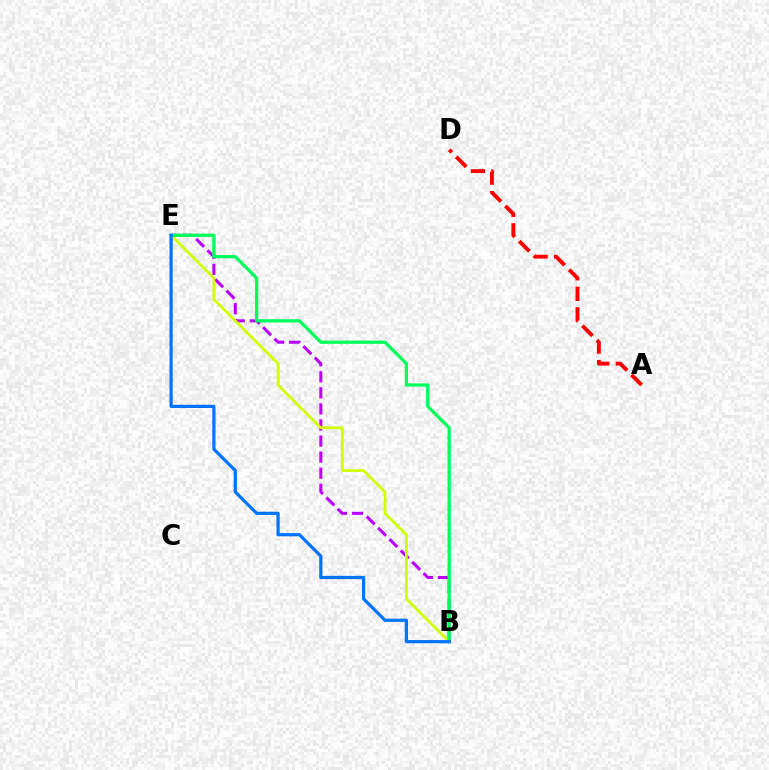{('B', 'E'): [{'color': '#b900ff', 'line_style': 'dashed', 'thickness': 2.18}, {'color': '#d1ff00', 'line_style': 'solid', 'thickness': 1.95}, {'color': '#00ff5c', 'line_style': 'solid', 'thickness': 2.35}, {'color': '#0074ff', 'line_style': 'solid', 'thickness': 2.31}], ('A', 'D'): [{'color': '#ff0000', 'line_style': 'dashed', 'thickness': 2.79}]}